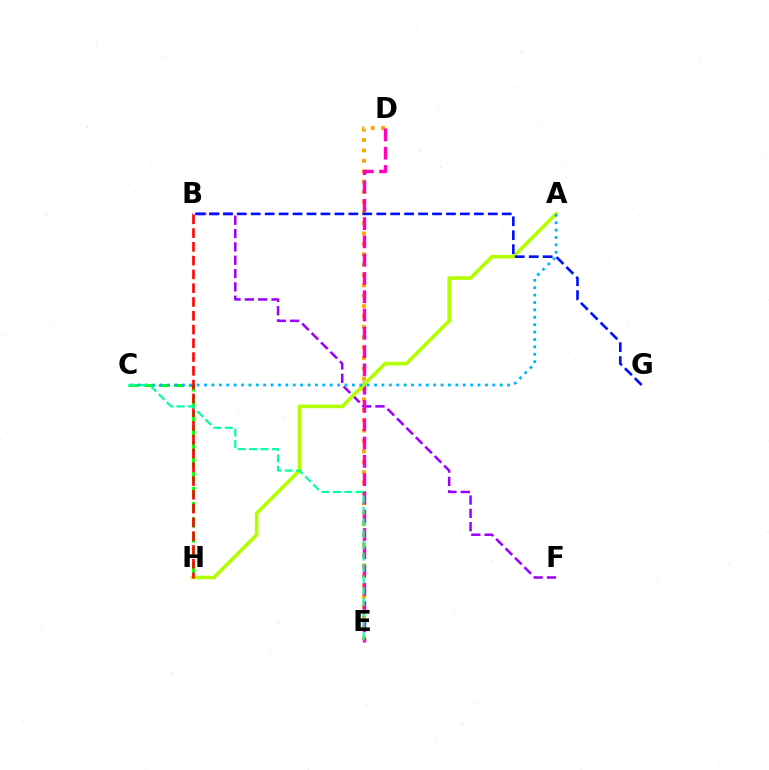{('B', 'F'): [{'color': '#9b00ff', 'line_style': 'dashed', 'thickness': 1.81}], ('C', 'H'): [{'color': '#08ff00', 'line_style': 'dashed', 'thickness': 2.05}], ('D', 'E'): [{'color': '#ffa500', 'line_style': 'dotted', 'thickness': 2.82}, {'color': '#ff00bd', 'line_style': 'dashed', 'thickness': 2.48}], ('A', 'H'): [{'color': '#b3ff00', 'line_style': 'solid', 'thickness': 2.6}], ('A', 'C'): [{'color': '#00b5ff', 'line_style': 'dotted', 'thickness': 2.01}], ('B', 'G'): [{'color': '#0010ff', 'line_style': 'dashed', 'thickness': 1.89}], ('B', 'H'): [{'color': '#ff0000', 'line_style': 'dashed', 'thickness': 1.87}], ('C', 'E'): [{'color': '#00ff9d', 'line_style': 'dashed', 'thickness': 1.55}]}